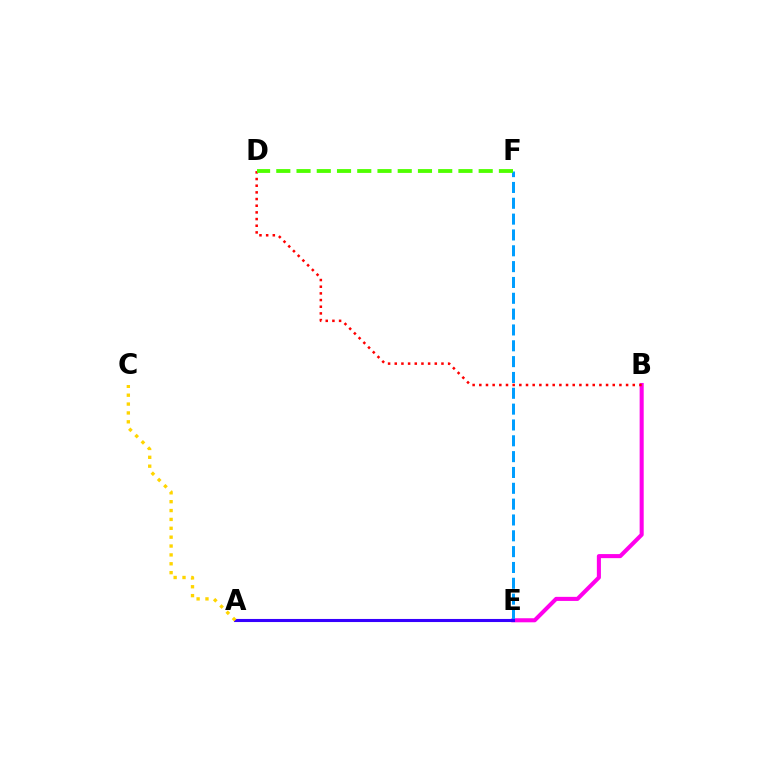{('A', 'E'): [{'color': '#00ff86', 'line_style': 'dotted', 'thickness': 2.07}, {'color': '#3700ff', 'line_style': 'solid', 'thickness': 2.22}], ('B', 'E'): [{'color': '#ff00ed', 'line_style': 'solid', 'thickness': 2.93}], ('E', 'F'): [{'color': '#009eff', 'line_style': 'dashed', 'thickness': 2.15}], ('A', 'C'): [{'color': '#ffd500', 'line_style': 'dotted', 'thickness': 2.41}], ('B', 'D'): [{'color': '#ff0000', 'line_style': 'dotted', 'thickness': 1.81}], ('D', 'F'): [{'color': '#4fff00', 'line_style': 'dashed', 'thickness': 2.75}]}